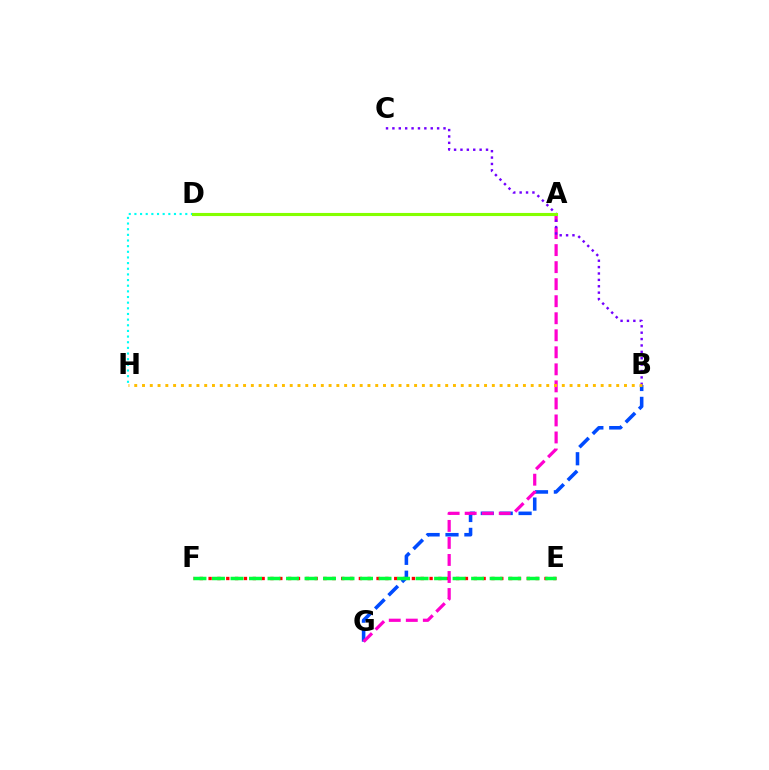{('E', 'F'): [{'color': '#ff0000', 'line_style': 'dotted', 'thickness': 2.4}, {'color': '#00ff39', 'line_style': 'dashed', 'thickness': 2.51}], ('D', 'H'): [{'color': '#00fff6', 'line_style': 'dotted', 'thickness': 1.54}], ('B', 'G'): [{'color': '#004bff', 'line_style': 'dashed', 'thickness': 2.57}], ('A', 'G'): [{'color': '#ff00cf', 'line_style': 'dashed', 'thickness': 2.31}], ('B', 'C'): [{'color': '#7200ff', 'line_style': 'dotted', 'thickness': 1.74}], ('A', 'D'): [{'color': '#84ff00', 'line_style': 'solid', 'thickness': 2.24}], ('B', 'H'): [{'color': '#ffbd00', 'line_style': 'dotted', 'thickness': 2.11}]}